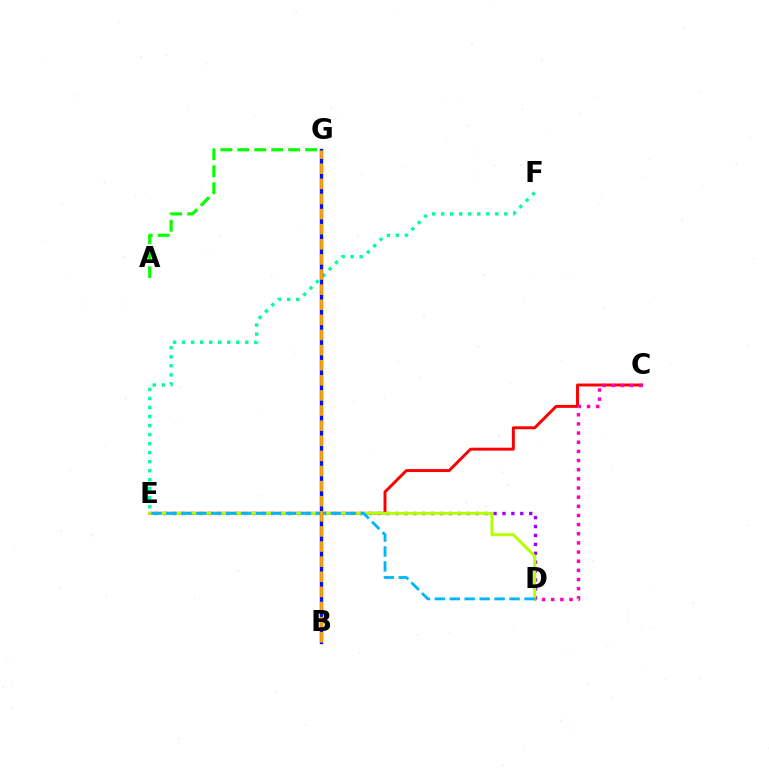{('C', 'E'): [{'color': '#ff0000', 'line_style': 'solid', 'thickness': 2.12}], ('E', 'F'): [{'color': '#00ff9d', 'line_style': 'dotted', 'thickness': 2.45}], ('A', 'G'): [{'color': '#08ff00', 'line_style': 'dashed', 'thickness': 2.3}], ('D', 'E'): [{'color': '#9b00ff', 'line_style': 'dotted', 'thickness': 2.42}, {'color': '#b3ff00', 'line_style': 'solid', 'thickness': 2.15}, {'color': '#00b5ff', 'line_style': 'dashed', 'thickness': 2.03}], ('B', 'G'): [{'color': '#0010ff', 'line_style': 'solid', 'thickness': 2.42}, {'color': '#ffa500', 'line_style': 'dashed', 'thickness': 2.05}], ('C', 'D'): [{'color': '#ff00bd', 'line_style': 'dotted', 'thickness': 2.49}]}